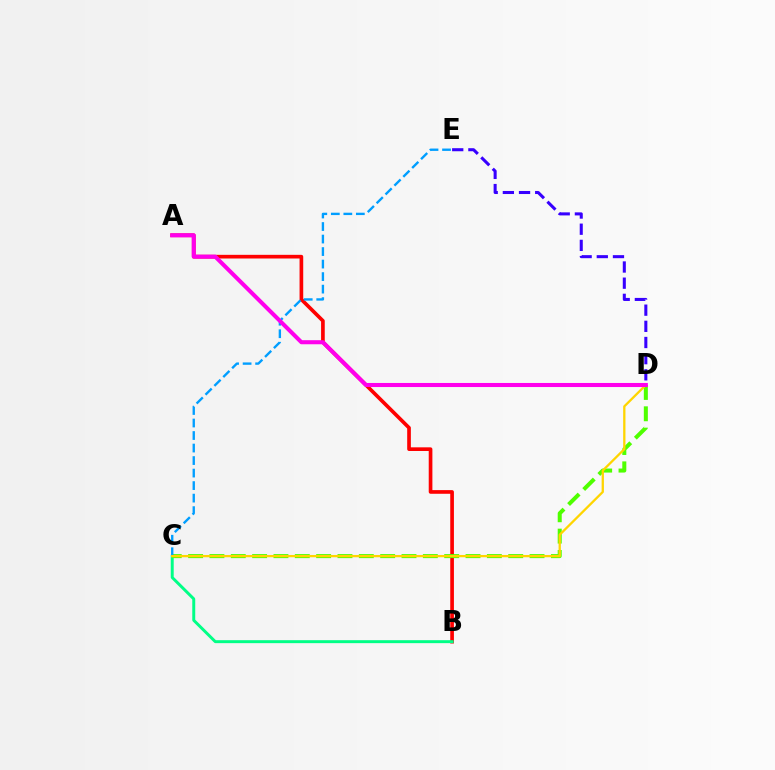{('A', 'B'): [{'color': '#ff0000', 'line_style': 'solid', 'thickness': 2.64}], ('B', 'C'): [{'color': '#00ff86', 'line_style': 'solid', 'thickness': 2.13}], ('D', 'E'): [{'color': '#3700ff', 'line_style': 'dashed', 'thickness': 2.2}], ('C', 'D'): [{'color': '#4fff00', 'line_style': 'dashed', 'thickness': 2.9}, {'color': '#ffd500', 'line_style': 'solid', 'thickness': 1.64}], ('C', 'E'): [{'color': '#009eff', 'line_style': 'dashed', 'thickness': 1.7}], ('A', 'D'): [{'color': '#ff00ed', 'line_style': 'solid', 'thickness': 2.93}]}